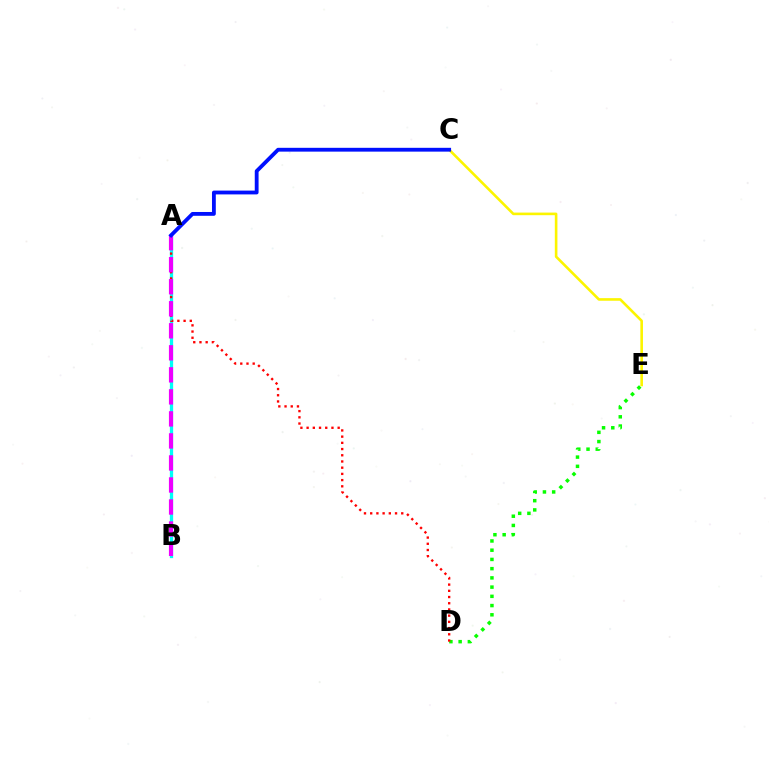{('A', 'B'): [{'color': '#00fff6', 'line_style': 'solid', 'thickness': 2.36}, {'color': '#ee00ff', 'line_style': 'dashed', 'thickness': 2.99}], ('D', 'E'): [{'color': '#08ff00', 'line_style': 'dotted', 'thickness': 2.51}], ('C', 'E'): [{'color': '#fcf500', 'line_style': 'solid', 'thickness': 1.88}], ('A', 'D'): [{'color': '#ff0000', 'line_style': 'dotted', 'thickness': 1.69}], ('A', 'C'): [{'color': '#0010ff', 'line_style': 'solid', 'thickness': 2.75}]}